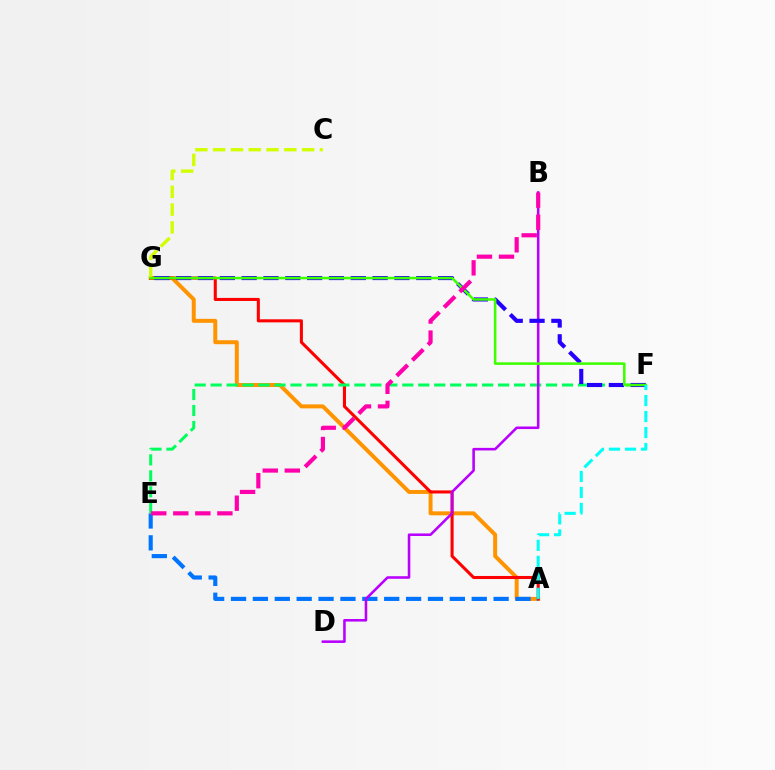{('A', 'G'): [{'color': '#ff9400', 'line_style': 'solid', 'thickness': 2.86}, {'color': '#ff0000', 'line_style': 'solid', 'thickness': 2.2}], ('A', 'E'): [{'color': '#0074ff', 'line_style': 'dashed', 'thickness': 2.97}], ('C', 'G'): [{'color': '#d1ff00', 'line_style': 'dashed', 'thickness': 2.42}], ('E', 'F'): [{'color': '#00ff5c', 'line_style': 'dashed', 'thickness': 2.17}], ('B', 'D'): [{'color': '#b900ff', 'line_style': 'solid', 'thickness': 1.85}], ('F', 'G'): [{'color': '#2500ff', 'line_style': 'dashed', 'thickness': 2.96}, {'color': '#3dff00', 'line_style': 'solid', 'thickness': 1.84}], ('A', 'F'): [{'color': '#00fff6', 'line_style': 'dashed', 'thickness': 2.17}], ('B', 'E'): [{'color': '#ff00ac', 'line_style': 'dashed', 'thickness': 2.99}]}